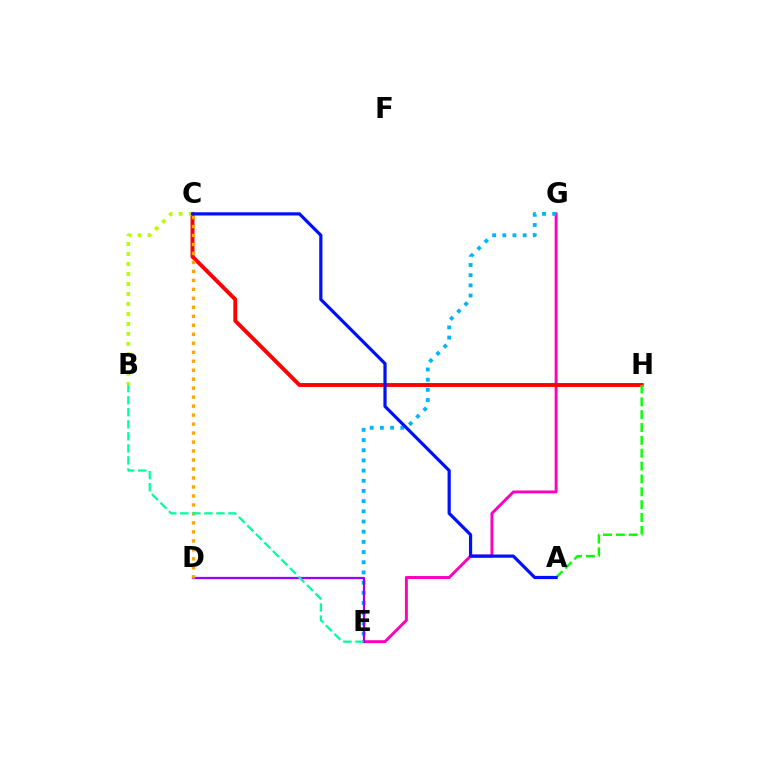{('E', 'G'): [{'color': '#ff00bd', 'line_style': 'solid', 'thickness': 2.11}, {'color': '#00b5ff', 'line_style': 'dotted', 'thickness': 2.77}], ('C', 'H'): [{'color': '#ff0000', 'line_style': 'solid', 'thickness': 2.81}], ('D', 'E'): [{'color': '#9b00ff', 'line_style': 'solid', 'thickness': 1.62}], ('B', 'C'): [{'color': '#b3ff00', 'line_style': 'dotted', 'thickness': 2.71}], ('A', 'H'): [{'color': '#08ff00', 'line_style': 'dashed', 'thickness': 1.75}], ('C', 'D'): [{'color': '#ffa500', 'line_style': 'dotted', 'thickness': 2.44}], ('B', 'E'): [{'color': '#00ff9d', 'line_style': 'dashed', 'thickness': 1.64}], ('A', 'C'): [{'color': '#0010ff', 'line_style': 'solid', 'thickness': 2.31}]}